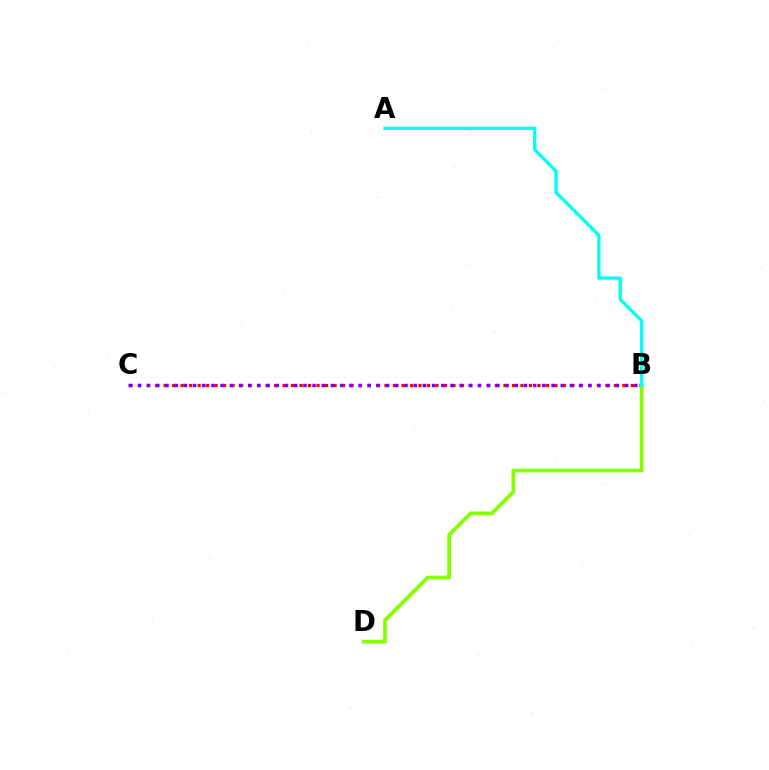{('B', 'C'): [{'color': '#ff0000', 'line_style': 'dotted', 'thickness': 2.31}, {'color': '#7200ff', 'line_style': 'dotted', 'thickness': 2.5}], ('B', 'D'): [{'color': '#84ff00', 'line_style': 'solid', 'thickness': 2.71}], ('A', 'B'): [{'color': '#00fff6', 'line_style': 'solid', 'thickness': 2.38}]}